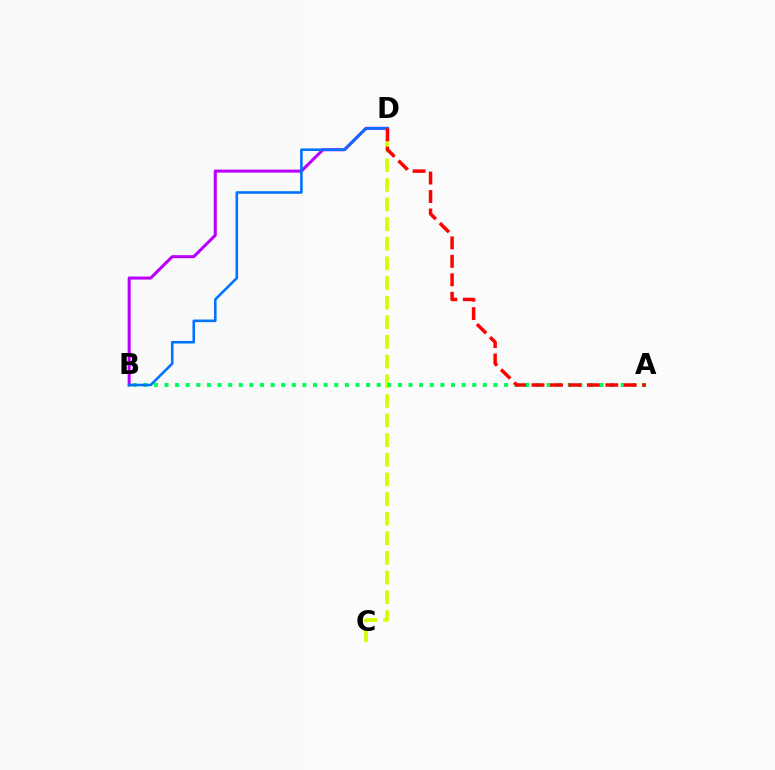{('B', 'D'): [{'color': '#b900ff', 'line_style': 'solid', 'thickness': 2.2}, {'color': '#0074ff', 'line_style': 'solid', 'thickness': 1.87}], ('C', 'D'): [{'color': '#d1ff00', 'line_style': 'dashed', 'thickness': 2.67}], ('A', 'B'): [{'color': '#00ff5c', 'line_style': 'dotted', 'thickness': 2.88}], ('A', 'D'): [{'color': '#ff0000', 'line_style': 'dashed', 'thickness': 2.51}]}